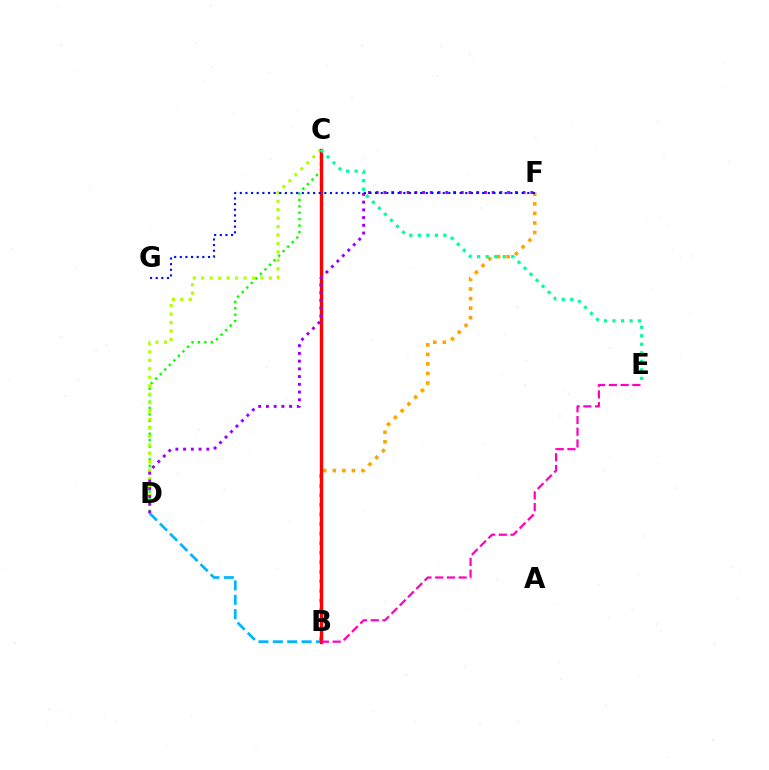{('C', 'D'): [{'color': '#08ff00', 'line_style': 'dotted', 'thickness': 1.75}, {'color': '#b3ff00', 'line_style': 'dotted', 'thickness': 2.3}], ('B', 'D'): [{'color': '#00b5ff', 'line_style': 'dashed', 'thickness': 1.95}], ('B', 'F'): [{'color': '#ffa500', 'line_style': 'dotted', 'thickness': 2.6}], ('B', 'C'): [{'color': '#ff0000', 'line_style': 'solid', 'thickness': 2.42}], ('D', 'F'): [{'color': '#9b00ff', 'line_style': 'dotted', 'thickness': 2.1}], ('B', 'E'): [{'color': '#ff00bd', 'line_style': 'dashed', 'thickness': 1.59}], ('C', 'E'): [{'color': '#00ff9d', 'line_style': 'dotted', 'thickness': 2.32}], ('F', 'G'): [{'color': '#0010ff', 'line_style': 'dotted', 'thickness': 1.53}]}